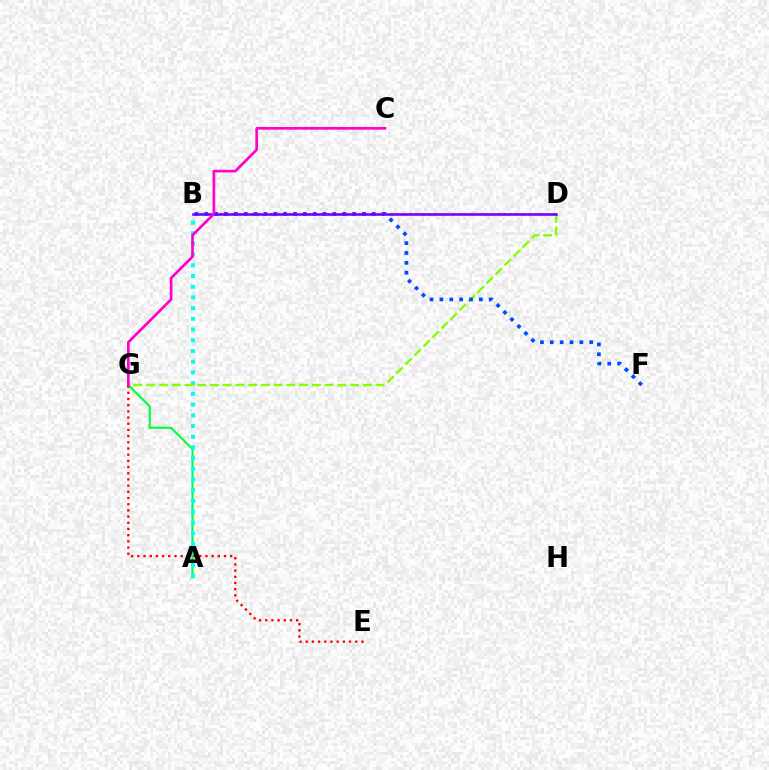{('A', 'G'): [{'color': '#00ff39', 'line_style': 'solid', 'thickness': 1.52}], ('A', 'B'): [{'color': '#00fff6', 'line_style': 'dotted', 'thickness': 2.91}], ('E', 'G'): [{'color': '#ff0000', 'line_style': 'dotted', 'thickness': 1.68}], ('B', 'D'): [{'color': '#ffbd00', 'line_style': 'dotted', 'thickness': 1.71}, {'color': '#7200ff', 'line_style': 'solid', 'thickness': 1.85}], ('D', 'G'): [{'color': '#84ff00', 'line_style': 'dashed', 'thickness': 1.73}], ('B', 'F'): [{'color': '#004bff', 'line_style': 'dotted', 'thickness': 2.68}], ('C', 'G'): [{'color': '#ff00cf', 'line_style': 'solid', 'thickness': 1.93}]}